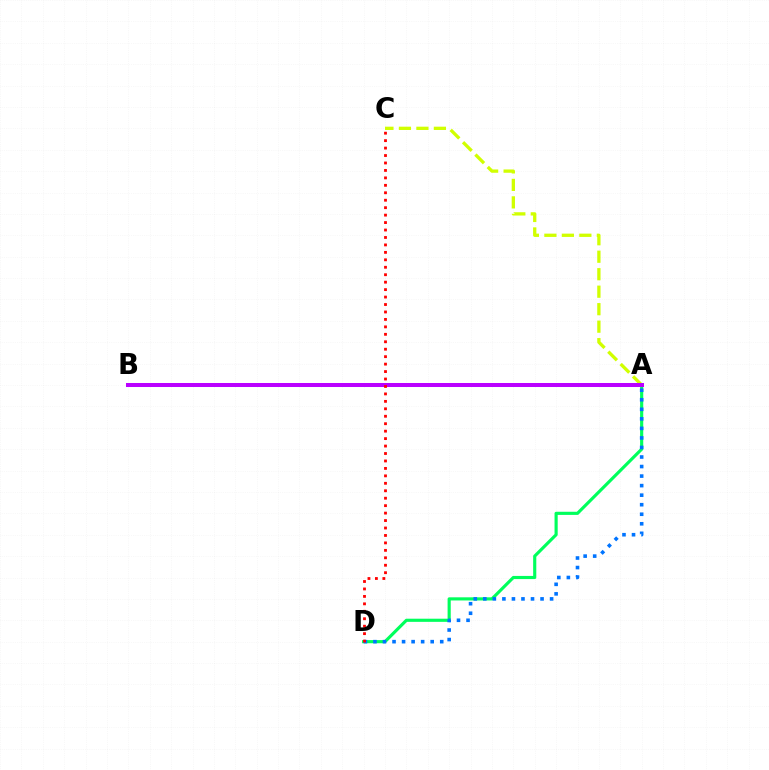{('A', 'D'): [{'color': '#00ff5c', 'line_style': 'solid', 'thickness': 2.26}, {'color': '#0074ff', 'line_style': 'dotted', 'thickness': 2.59}], ('A', 'C'): [{'color': '#d1ff00', 'line_style': 'dashed', 'thickness': 2.38}], ('A', 'B'): [{'color': '#b900ff', 'line_style': 'solid', 'thickness': 2.89}], ('C', 'D'): [{'color': '#ff0000', 'line_style': 'dotted', 'thickness': 2.02}]}